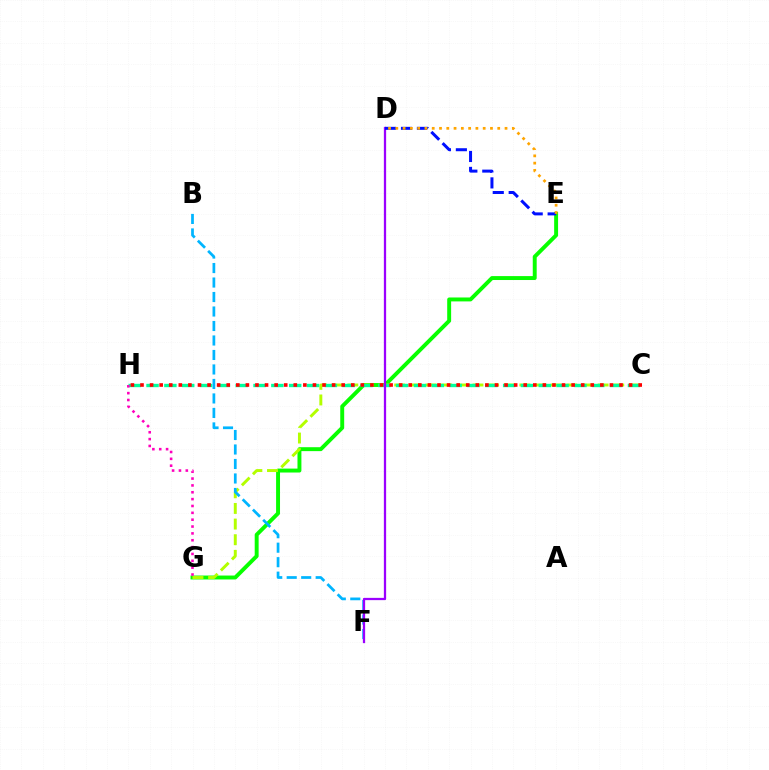{('E', 'G'): [{'color': '#08ff00', 'line_style': 'solid', 'thickness': 2.83}], ('C', 'G'): [{'color': '#b3ff00', 'line_style': 'dashed', 'thickness': 2.13}], ('C', 'H'): [{'color': '#00ff9d', 'line_style': 'dashed', 'thickness': 2.42}, {'color': '#ff0000', 'line_style': 'dotted', 'thickness': 2.6}], ('G', 'H'): [{'color': '#ff00bd', 'line_style': 'dotted', 'thickness': 1.86}], ('B', 'F'): [{'color': '#00b5ff', 'line_style': 'dashed', 'thickness': 1.97}], ('D', 'F'): [{'color': '#9b00ff', 'line_style': 'solid', 'thickness': 1.63}], ('D', 'E'): [{'color': '#0010ff', 'line_style': 'dashed', 'thickness': 2.16}, {'color': '#ffa500', 'line_style': 'dotted', 'thickness': 1.98}]}